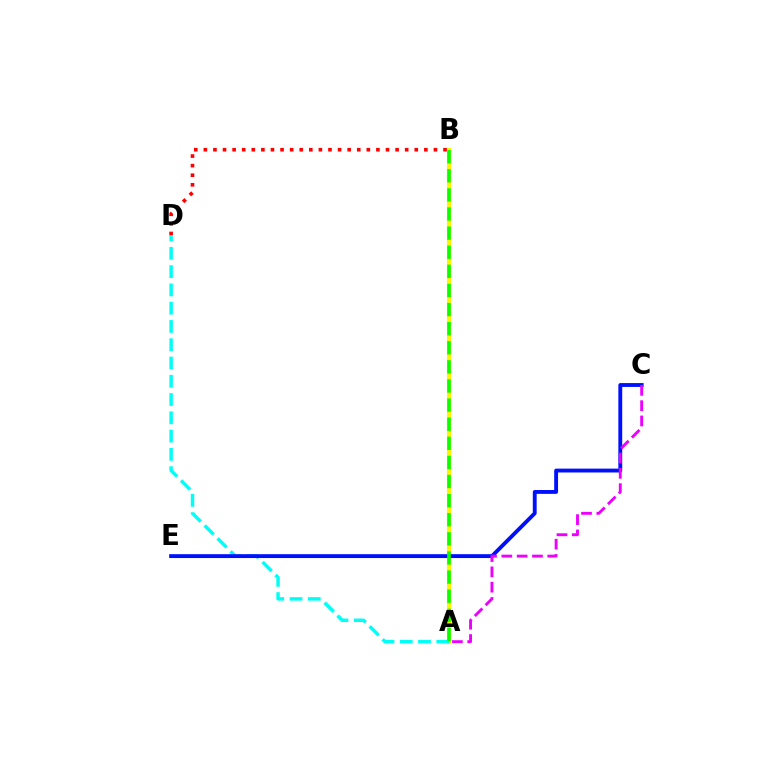{('A', 'B'): [{'color': '#fcf500', 'line_style': 'solid', 'thickness': 2.98}, {'color': '#08ff00', 'line_style': 'dashed', 'thickness': 2.6}], ('A', 'D'): [{'color': '#00fff6', 'line_style': 'dashed', 'thickness': 2.48}], ('C', 'E'): [{'color': '#0010ff', 'line_style': 'solid', 'thickness': 2.78}], ('A', 'C'): [{'color': '#ee00ff', 'line_style': 'dashed', 'thickness': 2.08}], ('B', 'D'): [{'color': '#ff0000', 'line_style': 'dotted', 'thickness': 2.6}]}